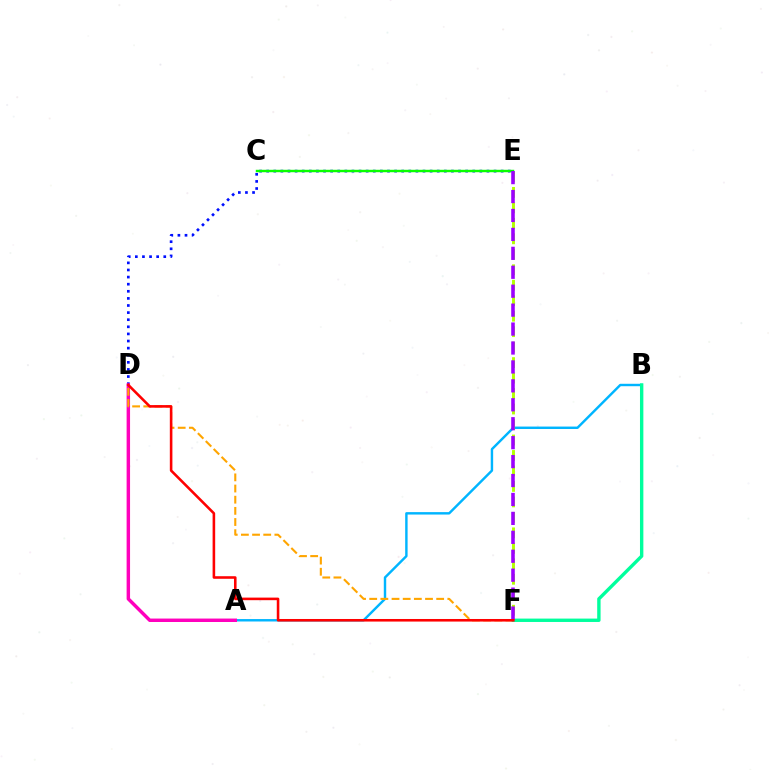{('A', 'B'): [{'color': '#00b5ff', 'line_style': 'solid', 'thickness': 1.75}], ('D', 'E'): [{'color': '#0010ff', 'line_style': 'dotted', 'thickness': 1.93}], ('E', 'F'): [{'color': '#b3ff00', 'line_style': 'dashed', 'thickness': 2.1}, {'color': '#9b00ff', 'line_style': 'dashed', 'thickness': 2.57}], ('B', 'F'): [{'color': '#00ff9d', 'line_style': 'solid', 'thickness': 2.44}], ('A', 'D'): [{'color': '#ff00bd', 'line_style': 'solid', 'thickness': 2.48}], ('C', 'E'): [{'color': '#08ff00', 'line_style': 'solid', 'thickness': 1.75}], ('D', 'F'): [{'color': '#ffa500', 'line_style': 'dashed', 'thickness': 1.52}, {'color': '#ff0000', 'line_style': 'solid', 'thickness': 1.86}]}